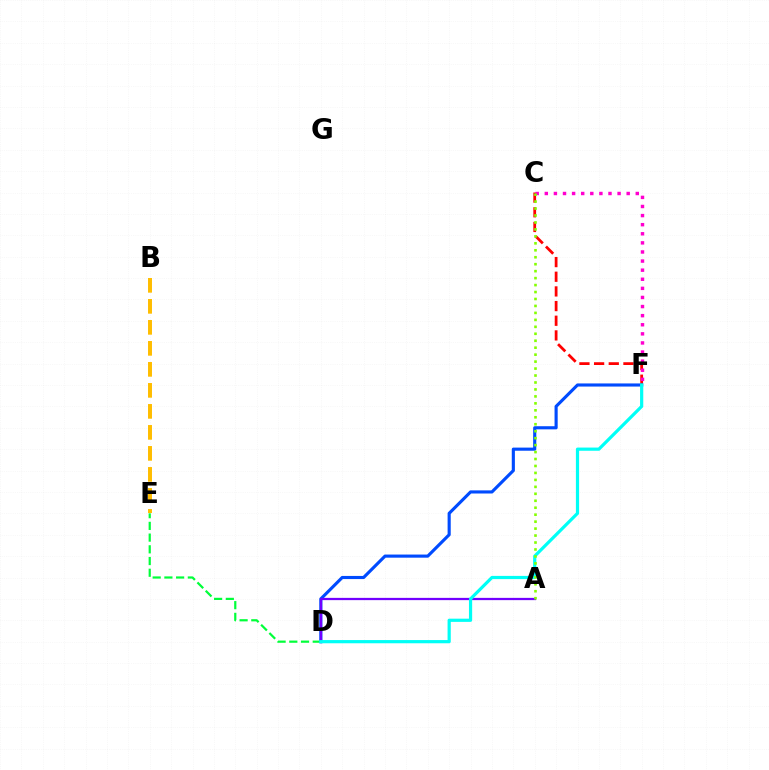{('C', 'F'): [{'color': '#ff0000', 'line_style': 'dashed', 'thickness': 1.99}, {'color': '#ff00cf', 'line_style': 'dotted', 'thickness': 2.47}], ('D', 'F'): [{'color': '#004bff', 'line_style': 'solid', 'thickness': 2.25}, {'color': '#00fff6', 'line_style': 'solid', 'thickness': 2.3}], ('D', 'E'): [{'color': '#00ff39', 'line_style': 'dashed', 'thickness': 1.59}], ('A', 'D'): [{'color': '#7200ff', 'line_style': 'solid', 'thickness': 1.63}], ('B', 'E'): [{'color': '#ffbd00', 'line_style': 'dashed', 'thickness': 2.85}], ('A', 'C'): [{'color': '#84ff00', 'line_style': 'dotted', 'thickness': 1.89}]}